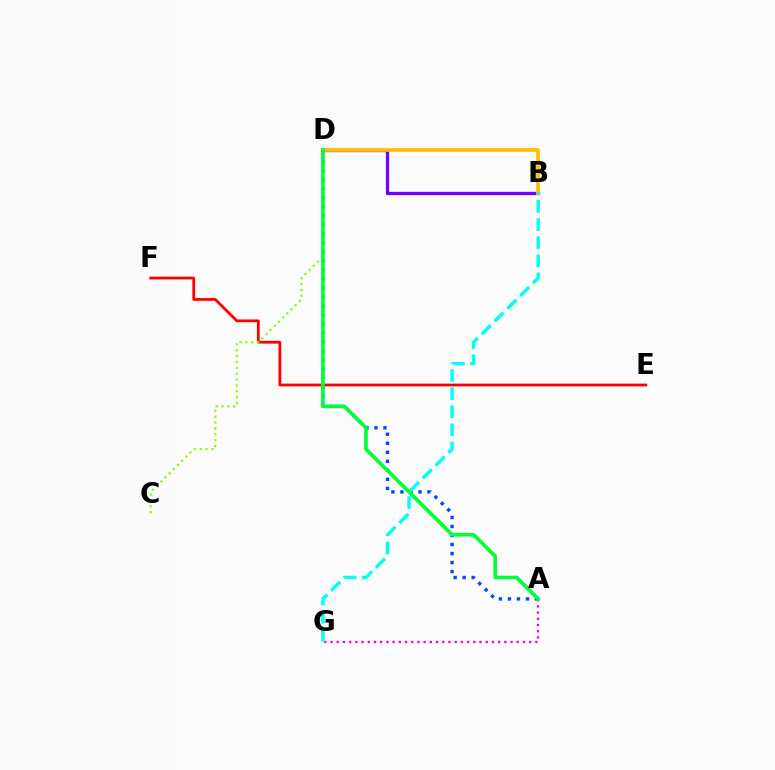{('E', 'F'): [{'color': '#ff0000', 'line_style': 'solid', 'thickness': 1.99}], ('B', 'D'): [{'color': '#7200ff', 'line_style': 'solid', 'thickness': 2.35}, {'color': '#ffbd00', 'line_style': 'solid', 'thickness': 2.68}], ('A', 'D'): [{'color': '#004bff', 'line_style': 'dotted', 'thickness': 2.45}, {'color': '#00ff39', 'line_style': 'solid', 'thickness': 2.62}], ('A', 'G'): [{'color': '#ff00cf', 'line_style': 'dotted', 'thickness': 1.69}], ('B', 'G'): [{'color': '#00fff6', 'line_style': 'dashed', 'thickness': 2.46}], ('C', 'D'): [{'color': '#84ff00', 'line_style': 'dotted', 'thickness': 1.59}]}